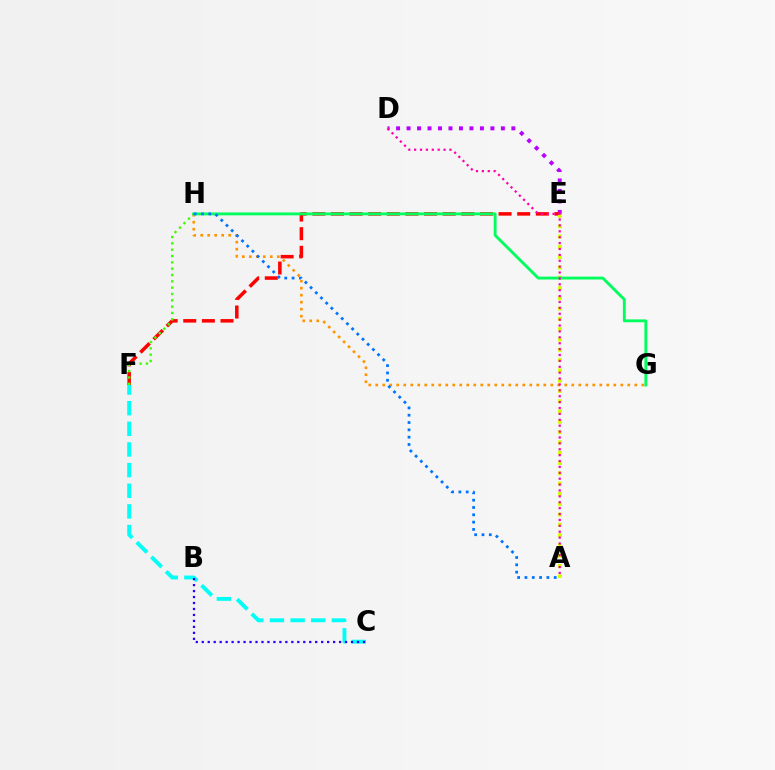{('D', 'E'): [{'color': '#b900ff', 'line_style': 'dotted', 'thickness': 2.85}], ('E', 'F'): [{'color': '#ff0000', 'line_style': 'dashed', 'thickness': 2.53}], ('G', 'H'): [{'color': '#ff9400', 'line_style': 'dotted', 'thickness': 1.9}, {'color': '#00ff5c', 'line_style': 'solid', 'thickness': 2.07}], ('A', 'E'): [{'color': '#d1ff00', 'line_style': 'dotted', 'thickness': 2.8}], ('F', 'H'): [{'color': '#3dff00', 'line_style': 'dotted', 'thickness': 1.72}], ('C', 'F'): [{'color': '#00fff6', 'line_style': 'dashed', 'thickness': 2.8}], ('A', 'D'): [{'color': '#ff00ac', 'line_style': 'dotted', 'thickness': 1.6}], ('A', 'H'): [{'color': '#0074ff', 'line_style': 'dotted', 'thickness': 1.99}], ('B', 'C'): [{'color': '#2500ff', 'line_style': 'dotted', 'thickness': 1.62}]}